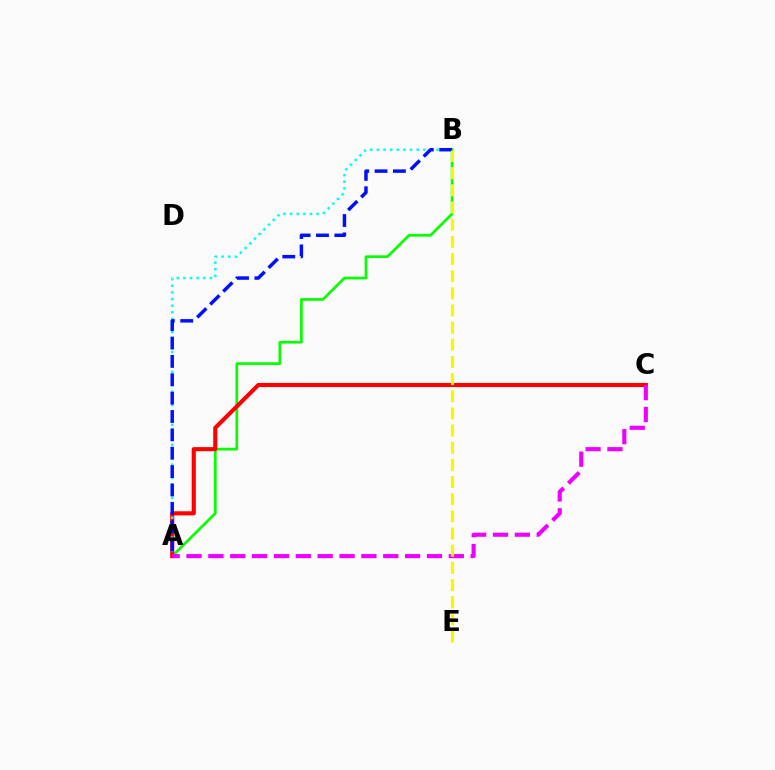{('A', 'B'): [{'color': '#08ff00', 'line_style': 'solid', 'thickness': 1.94}, {'color': '#00fff6', 'line_style': 'dotted', 'thickness': 1.8}, {'color': '#0010ff', 'line_style': 'dashed', 'thickness': 2.49}], ('A', 'C'): [{'color': '#ff0000', 'line_style': 'solid', 'thickness': 2.95}, {'color': '#ee00ff', 'line_style': 'dashed', 'thickness': 2.97}], ('B', 'E'): [{'color': '#fcf500', 'line_style': 'dashed', 'thickness': 2.33}]}